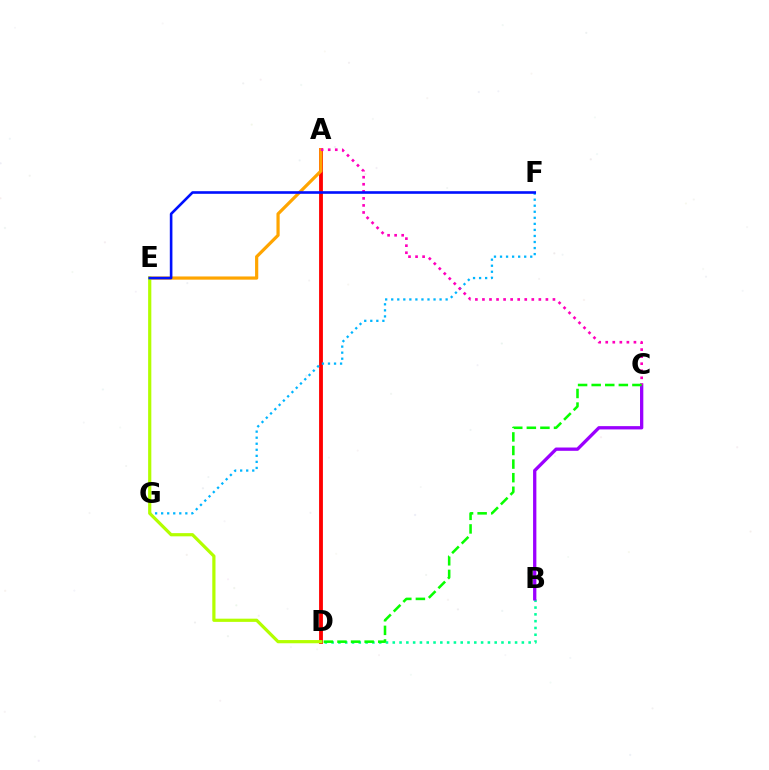{('A', 'D'): [{'color': '#ff0000', 'line_style': 'solid', 'thickness': 2.75}], ('F', 'G'): [{'color': '#00b5ff', 'line_style': 'dotted', 'thickness': 1.64}], ('A', 'E'): [{'color': '#ffa500', 'line_style': 'solid', 'thickness': 2.3}], ('B', 'D'): [{'color': '#00ff9d', 'line_style': 'dotted', 'thickness': 1.85}], ('D', 'E'): [{'color': '#b3ff00', 'line_style': 'solid', 'thickness': 2.31}], ('B', 'C'): [{'color': '#9b00ff', 'line_style': 'solid', 'thickness': 2.38}], ('A', 'C'): [{'color': '#ff00bd', 'line_style': 'dotted', 'thickness': 1.92}], ('E', 'F'): [{'color': '#0010ff', 'line_style': 'solid', 'thickness': 1.88}], ('C', 'D'): [{'color': '#08ff00', 'line_style': 'dashed', 'thickness': 1.85}]}